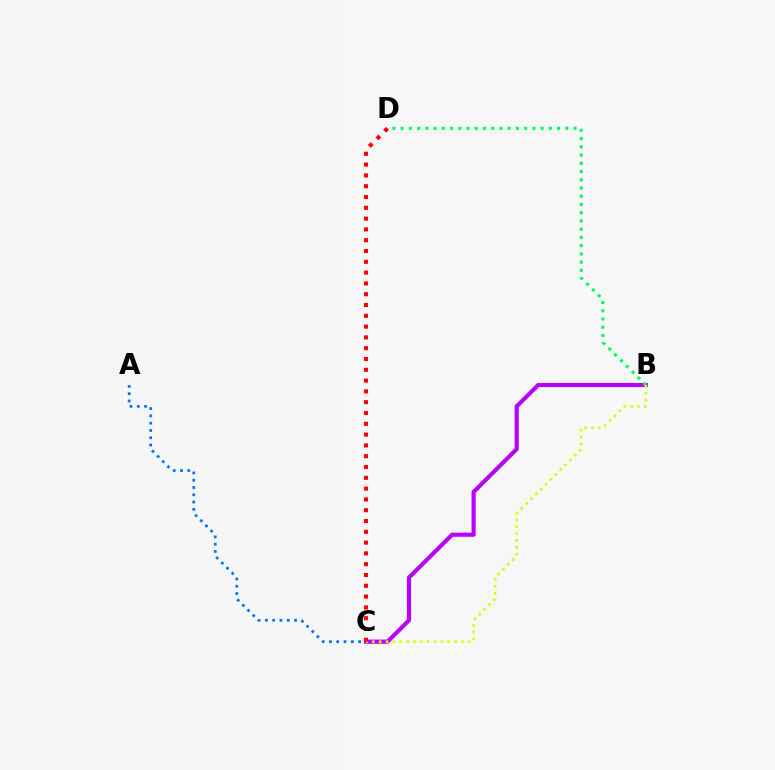{('B', 'C'): [{'color': '#b900ff', 'line_style': 'solid', 'thickness': 2.98}, {'color': '#d1ff00', 'line_style': 'dotted', 'thickness': 1.86}], ('B', 'D'): [{'color': '#00ff5c', 'line_style': 'dotted', 'thickness': 2.24}], ('A', 'C'): [{'color': '#0074ff', 'line_style': 'dotted', 'thickness': 1.98}], ('C', 'D'): [{'color': '#ff0000', 'line_style': 'dotted', 'thickness': 2.93}]}